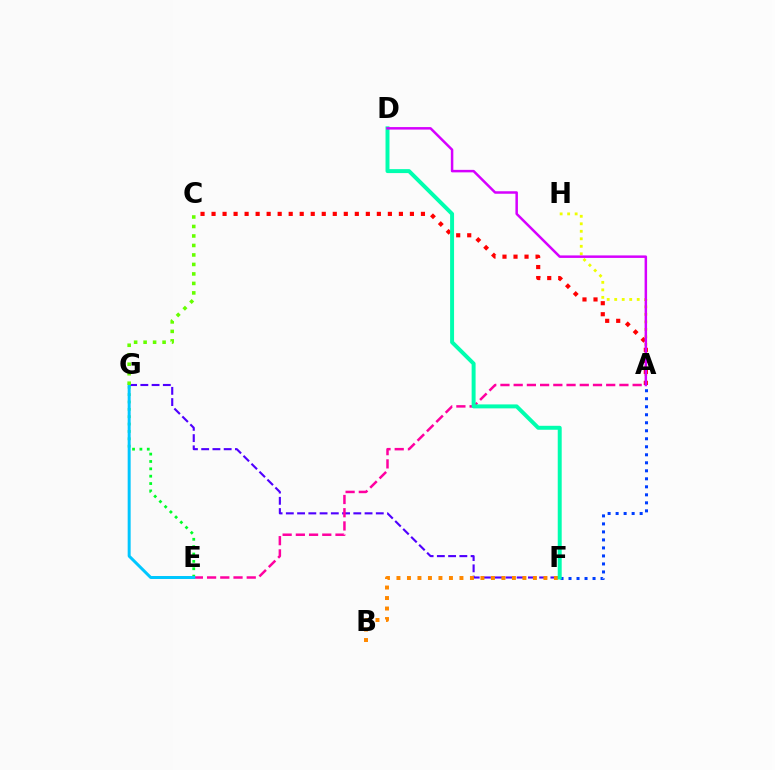{('F', 'G'): [{'color': '#4f00ff', 'line_style': 'dashed', 'thickness': 1.53}], ('A', 'H'): [{'color': '#eeff00', 'line_style': 'dotted', 'thickness': 2.04}], ('A', 'C'): [{'color': '#ff0000', 'line_style': 'dotted', 'thickness': 2.99}], ('B', 'F'): [{'color': '#ff8800', 'line_style': 'dotted', 'thickness': 2.85}], ('A', 'F'): [{'color': '#003fff', 'line_style': 'dotted', 'thickness': 2.18}], ('A', 'E'): [{'color': '#ff00a0', 'line_style': 'dashed', 'thickness': 1.8}], ('E', 'G'): [{'color': '#00ff27', 'line_style': 'dotted', 'thickness': 2.0}, {'color': '#00c7ff', 'line_style': 'solid', 'thickness': 2.15}], ('D', 'F'): [{'color': '#00ffaf', 'line_style': 'solid', 'thickness': 2.85}], ('A', 'D'): [{'color': '#d600ff', 'line_style': 'solid', 'thickness': 1.8}], ('C', 'G'): [{'color': '#66ff00', 'line_style': 'dotted', 'thickness': 2.58}]}